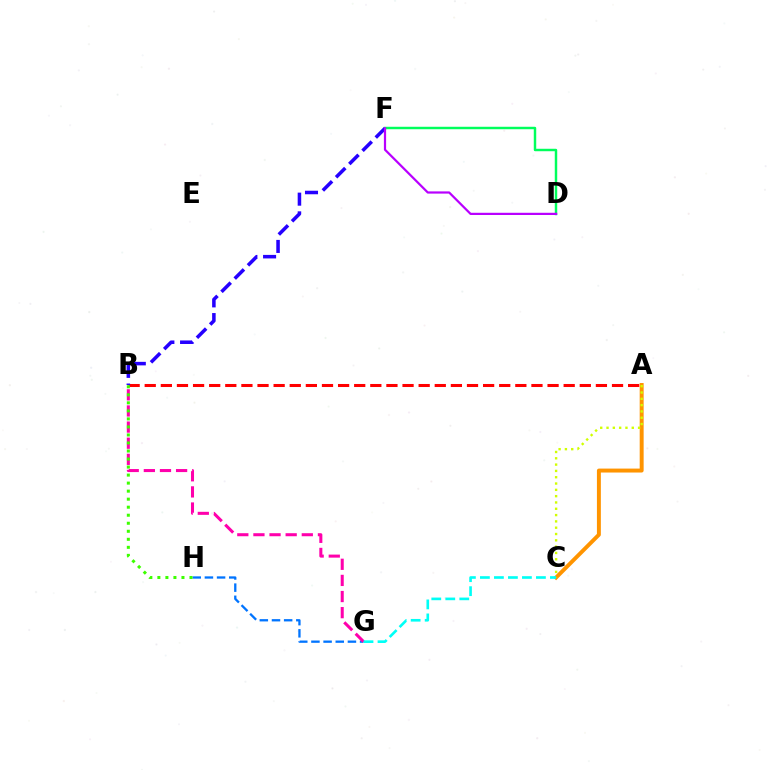{('G', 'H'): [{'color': '#0074ff', 'line_style': 'dashed', 'thickness': 1.65}], ('D', 'F'): [{'color': '#00ff5c', 'line_style': 'solid', 'thickness': 1.77}, {'color': '#b900ff', 'line_style': 'solid', 'thickness': 1.59}], ('A', 'C'): [{'color': '#ff9400', 'line_style': 'solid', 'thickness': 2.84}, {'color': '#d1ff00', 'line_style': 'dotted', 'thickness': 1.71}], ('A', 'B'): [{'color': '#ff0000', 'line_style': 'dashed', 'thickness': 2.19}], ('B', 'G'): [{'color': '#ff00ac', 'line_style': 'dashed', 'thickness': 2.19}], ('B', 'H'): [{'color': '#3dff00', 'line_style': 'dotted', 'thickness': 2.18}], ('B', 'F'): [{'color': '#2500ff', 'line_style': 'dashed', 'thickness': 2.54}], ('C', 'G'): [{'color': '#00fff6', 'line_style': 'dashed', 'thickness': 1.9}]}